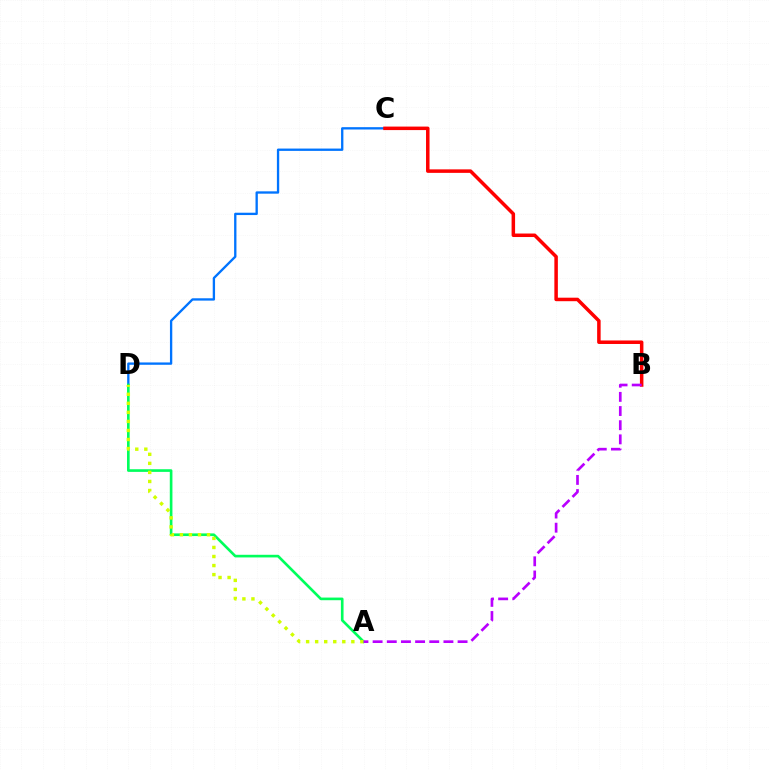{('C', 'D'): [{'color': '#0074ff', 'line_style': 'solid', 'thickness': 1.68}], ('A', 'D'): [{'color': '#00ff5c', 'line_style': 'solid', 'thickness': 1.91}, {'color': '#d1ff00', 'line_style': 'dotted', 'thickness': 2.46}], ('B', 'C'): [{'color': '#ff0000', 'line_style': 'solid', 'thickness': 2.52}], ('A', 'B'): [{'color': '#b900ff', 'line_style': 'dashed', 'thickness': 1.92}]}